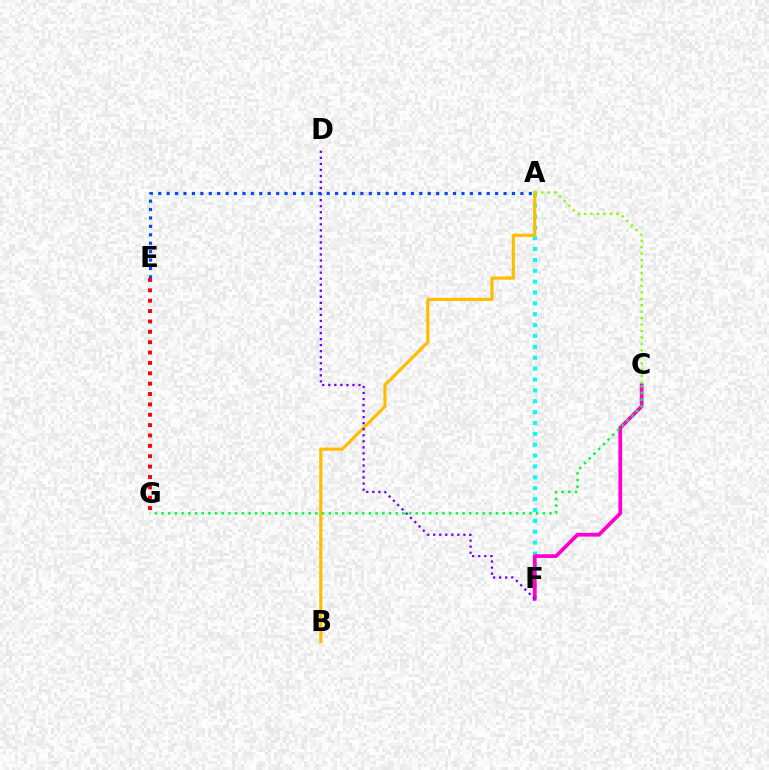{('E', 'G'): [{'color': '#ff0000', 'line_style': 'dotted', 'thickness': 2.82}], ('A', 'F'): [{'color': '#00fff6', 'line_style': 'dotted', 'thickness': 2.95}], ('A', 'B'): [{'color': '#ffbd00', 'line_style': 'solid', 'thickness': 2.27}], ('C', 'F'): [{'color': '#ff00cf', 'line_style': 'solid', 'thickness': 2.69}], ('D', 'F'): [{'color': '#7200ff', 'line_style': 'dotted', 'thickness': 1.64}], ('C', 'G'): [{'color': '#00ff39', 'line_style': 'dotted', 'thickness': 1.82}], ('A', 'E'): [{'color': '#004bff', 'line_style': 'dotted', 'thickness': 2.29}], ('A', 'C'): [{'color': '#84ff00', 'line_style': 'dotted', 'thickness': 1.75}]}